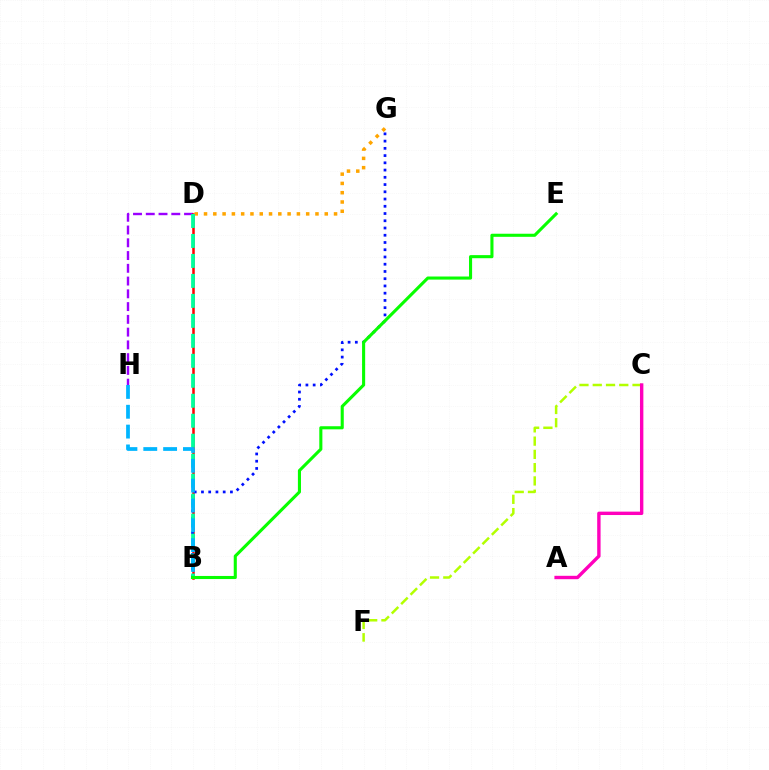{('D', 'H'): [{'color': '#9b00ff', 'line_style': 'dashed', 'thickness': 1.73}], ('C', 'F'): [{'color': '#b3ff00', 'line_style': 'dashed', 'thickness': 1.8}], ('B', 'D'): [{'color': '#ff0000', 'line_style': 'solid', 'thickness': 1.81}, {'color': '#00ff9d', 'line_style': 'dashed', 'thickness': 2.71}], ('D', 'G'): [{'color': '#ffa500', 'line_style': 'dotted', 'thickness': 2.52}], ('B', 'G'): [{'color': '#0010ff', 'line_style': 'dotted', 'thickness': 1.97}], ('A', 'C'): [{'color': '#ff00bd', 'line_style': 'solid', 'thickness': 2.44}], ('B', 'H'): [{'color': '#00b5ff', 'line_style': 'dashed', 'thickness': 2.69}], ('B', 'E'): [{'color': '#08ff00', 'line_style': 'solid', 'thickness': 2.22}]}